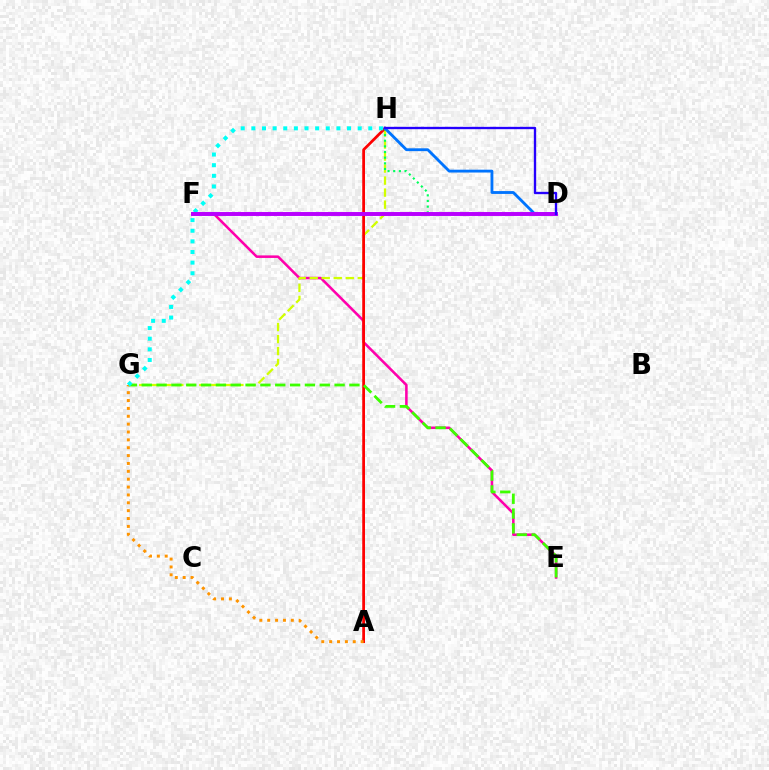{('E', 'F'): [{'color': '#ff00ac', 'line_style': 'solid', 'thickness': 1.84}], ('G', 'H'): [{'color': '#d1ff00', 'line_style': 'dashed', 'thickness': 1.63}, {'color': '#00fff6', 'line_style': 'dotted', 'thickness': 2.89}], ('A', 'H'): [{'color': '#ff0000', 'line_style': 'solid', 'thickness': 1.98}], ('D', 'H'): [{'color': '#00ff5c', 'line_style': 'dotted', 'thickness': 1.54}, {'color': '#0074ff', 'line_style': 'solid', 'thickness': 2.04}, {'color': '#2500ff', 'line_style': 'solid', 'thickness': 1.69}], ('E', 'G'): [{'color': '#3dff00', 'line_style': 'dashed', 'thickness': 2.02}], ('A', 'G'): [{'color': '#ff9400', 'line_style': 'dotted', 'thickness': 2.14}], ('D', 'F'): [{'color': '#b900ff', 'line_style': 'solid', 'thickness': 2.83}]}